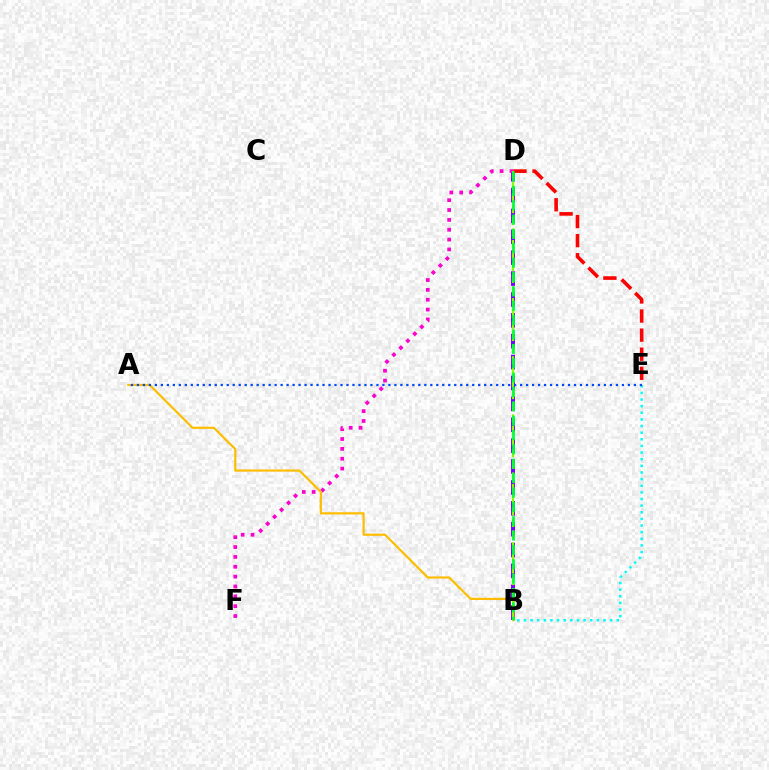{('B', 'D'): [{'color': '#7200ff', 'line_style': 'dashed', 'thickness': 2.84}, {'color': '#84ff00', 'line_style': 'dashed', 'thickness': 1.58}, {'color': '#00ff39', 'line_style': 'dashed', 'thickness': 1.95}], ('D', 'E'): [{'color': '#ff0000', 'line_style': 'dashed', 'thickness': 2.59}], ('B', 'E'): [{'color': '#00fff6', 'line_style': 'dotted', 'thickness': 1.8}], ('D', 'F'): [{'color': '#ff00cf', 'line_style': 'dotted', 'thickness': 2.68}], ('A', 'B'): [{'color': '#ffbd00', 'line_style': 'solid', 'thickness': 1.59}], ('A', 'E'): [{'color': '#004bff', 'line_style': 'dotted', 'thickness': 1.63}]}